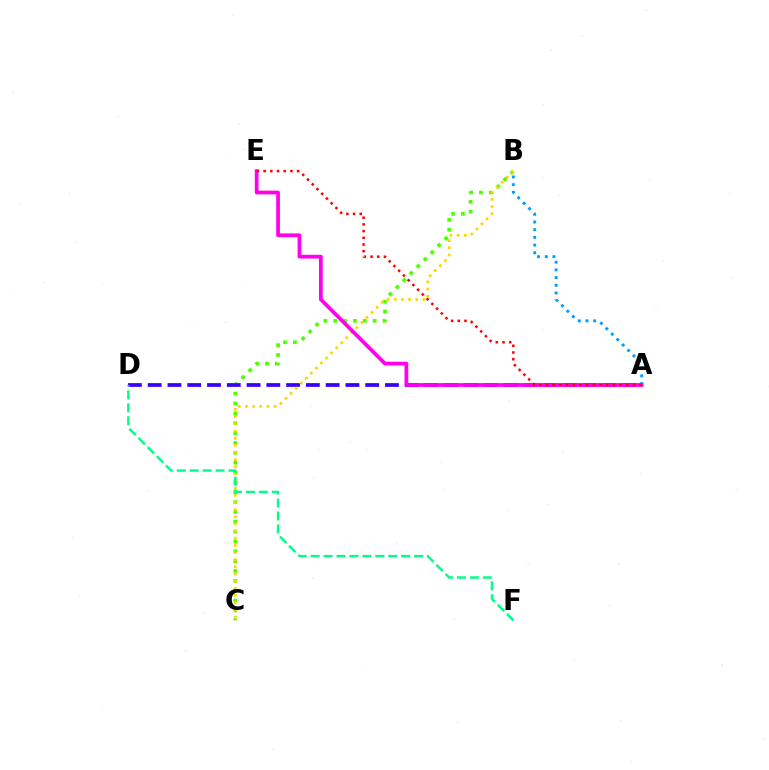{('B', 'C'): [{'color': '#4fff00', 'line_style': 'dotted', 'thickness': 2.68}, {'color': '#ffd500', 'line_style': 'dotted', 'thickness': 1.94}], ('A', 'D'): [{'color': '#3700ff', 'line_style': 'dashed', 'thickness': 2.69}], ('A', 'B'): [{'color': '#009eff', 'line_style': 'dotted', 'thickness': 2.09}], ('A', 'E'): [{'color': '#ff00ed', 'line_style': 'solid', 'thickness': 2.7}, {'color': '#ff0000', 'line_style': 'dotted', 'thickness': 1.82}], ('D', 'F'): [{'color': '#00ff86', 'line_style': 'dashed', 'thickness': 1.76}]}